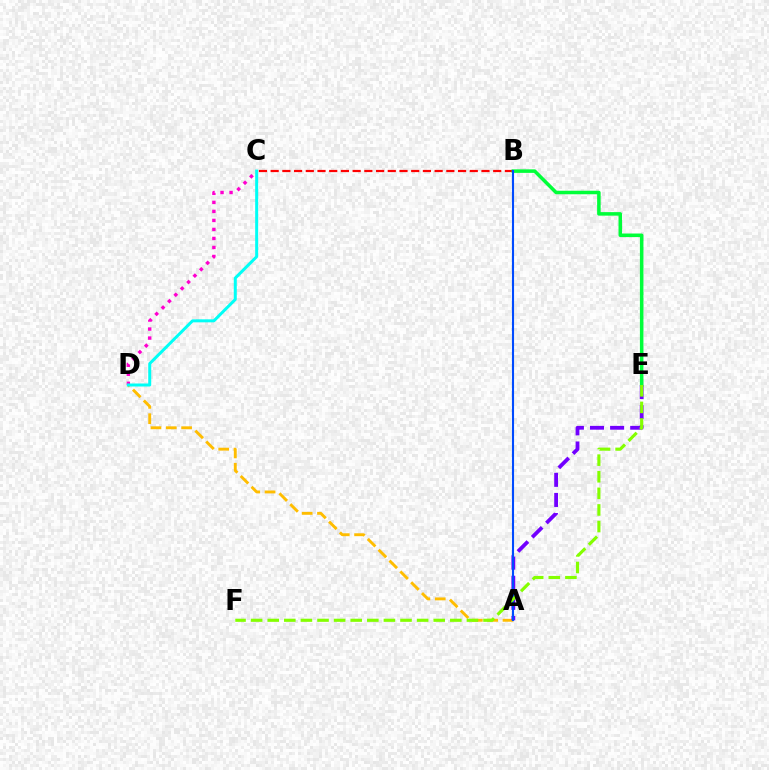{('A', 'D'): [{'color': '#ffbd00', 'line_style': 'dashed', 'thickness': 2.08}], ('B', 'C'): [{'color': '#ff0000', 'line_style': 'dashed', 'thickness': 1.59}], ('A', 'E'): [{'color': '#7200ff', 'line_style': 'dashed', 'thickness': 2.73}], ('C', 'D'): [{'color': '#ff00cf', 'line_style': 'dotted', 'thickness': 2.45}, {'color': '#00fff6', 'line_style': 'solid', 'thickness': 2.16}], ('B', 'E'): [{'color': '#00ff39', 'line_style': 'solid', 'thickness': 2.54}], ('A', 'B'): [{'color': '#004bff', 'line_style': 'solid', 'thickness': 1.51}], ('E', 'F'): [{'color': '#84ff00', 'line_style': 'dashed', 'thickness': 2.26}]}